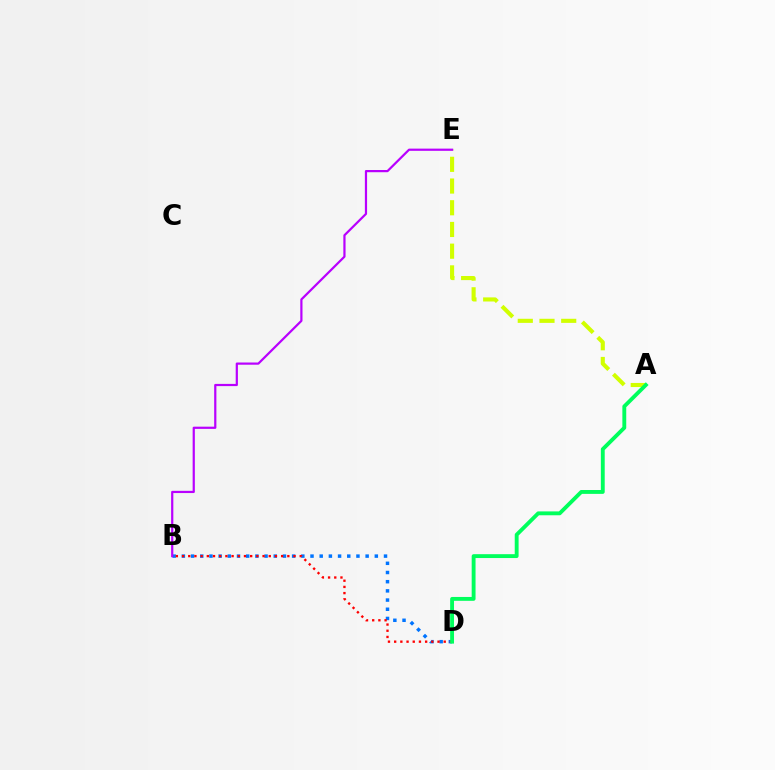{('B', 'D'): [{'color': '#0074ff', 'line_style': 'dotted', 'thickness': 2.5}, {'color': '#ff0000', 'line_style': 'dotted', 'thickness': 1.68}], ('A', 'E'): [{'color': '#d1ff00', 'line_style': 'dashed', 'thickness': 2.95}], ('B', 'E'): [{'color': '#b900ff', 'line_style': 'solid', 'thickness': 1.59}], ('A', 'D'): [{'color': '#00ff5c', 'line_style': 'solid', 'thickness': 2.78}]}